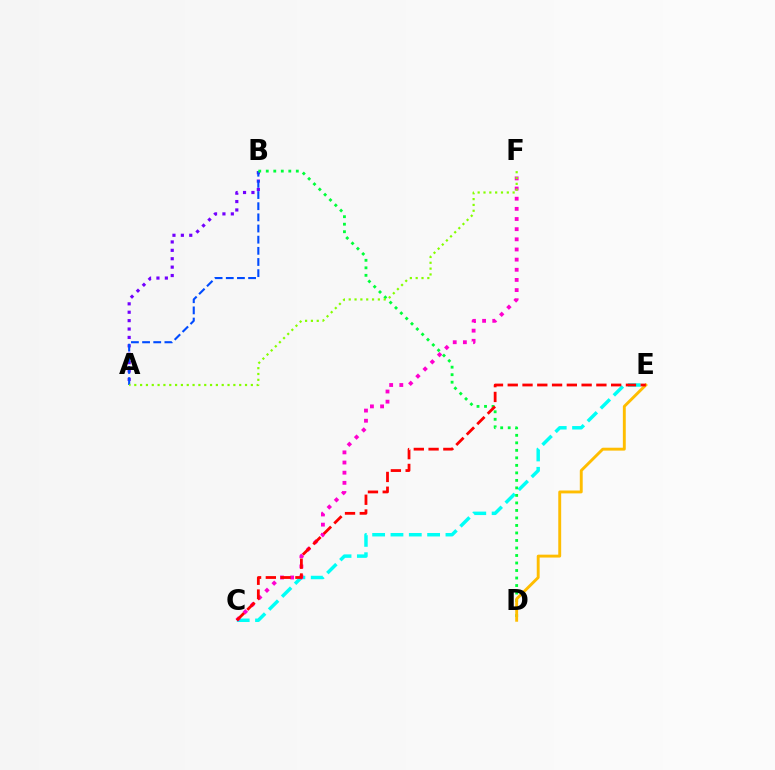{('A', 'B'): [{'color': '#7200ff', 'line_style': 'dotted', 'thickness': 2.28}, {'color': '#004bff', 'line_style': 'dashed', 'thickness': 1.52}], ('C', 'E'): [{'color': '#00fff6', 'line_style': 'dashed', 'thickness': 2.49}, {'color': '#ff0000', 'line_style': 'dashed', 'thickness': 2.01}], ('C', 'F'): [{'color': '#ff00cf', 'line_style': 'dotted', 'thickness': 2.76}], ('B', 'D'): [{'color': '#00ff39', 'line_style': 'dotted', 'thickness': 2.04}], ('D', 'E'): [{'color': '#ffbd00', 'line_style': 'solid', 'thickness': 2.08}], ('A', 'F'): [{'color': '#84ff00', 'line_style': 'dotted', 'thickness': 1.58}]}